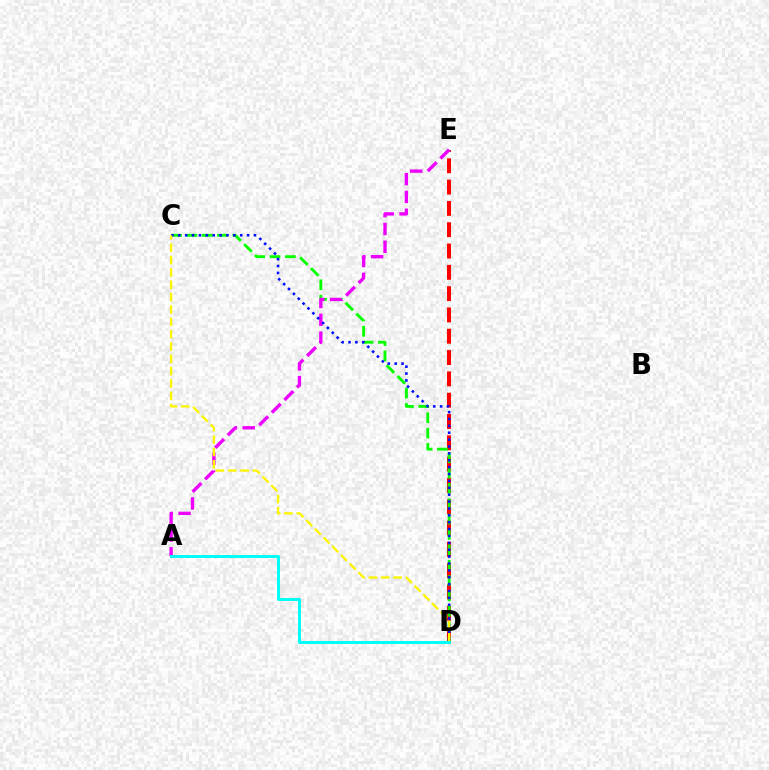{('D', 'E'): [{'color': '#ff0000', 'line_style': 'dashed', 'thickness': 2.89}], ('C', 'D'): [{'color': '#08ff00', 'line_style': 'dashed', 'thickness': 2.08}, {'color': '#0010ff', 'line_style': 'dotted', 'thickness': 1.87}, {'color': '#fcf500', 'line_style': 'dashed', 'thickness': 1.68}], ('A', 'E'): [{'color': '#ee00ff', 'line_style': 'dashed', 'thickness': 2.42}], ('A', 'D'): [{'color': '#00fff6', 'line_style': 'solid', 'thickness': 2.14}]}